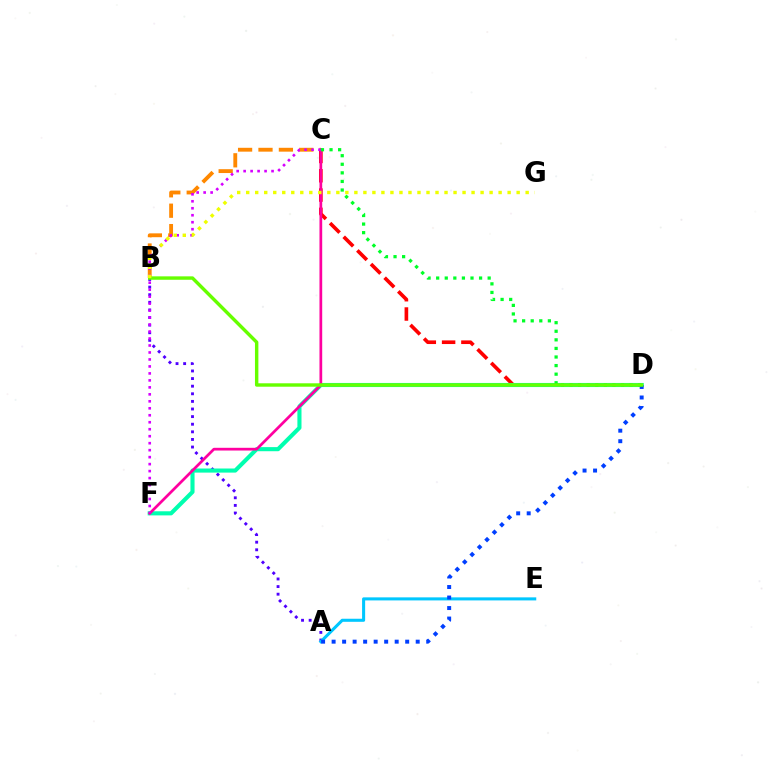{('B', 'C'): [{'color': '#ff8800', 'line_style': 'dashed', 'thickness': 2.77}], ('A', 'B'): [{'color': '#4f00ff', 'line_style': 'dotted', 'thickness': 2.07}], ('C', 'D'): [{'color': '#ff0000', 'line_style': 'dashed', 'thickness': 2.62}, {'color': '#00ff27', 'line_style': 'dotted', 'thickness': 2.33}], ('D', 'F'): [{'color': '#00ffaf', 'line_style': 'solid', 'thickness': 2.95}], ('A', 'E'): [{'color': '#00c7ff', 'line_style': 'solid', 'thickness': 2.2}], ('C', 'F'): [{'color': '#ff00a0', 'line_style': 'solid', 'thickness': 1.97}, {'color': '#d600ff', 'line_style': 'dotted', 'thickness': 1.9}], ('A', 'D'): [{'color': '#003fff', 'line_style': 'dotted', 'thickness': 2.86}], ('B', 'D'): [{'color': '#66ff00', 'line_style': 'solid', 'thickness': 2.46}], ('B', 'G'): [{'color': '#eeff00', 'line_style': 'dotted', 'thickness': 2.45}]}